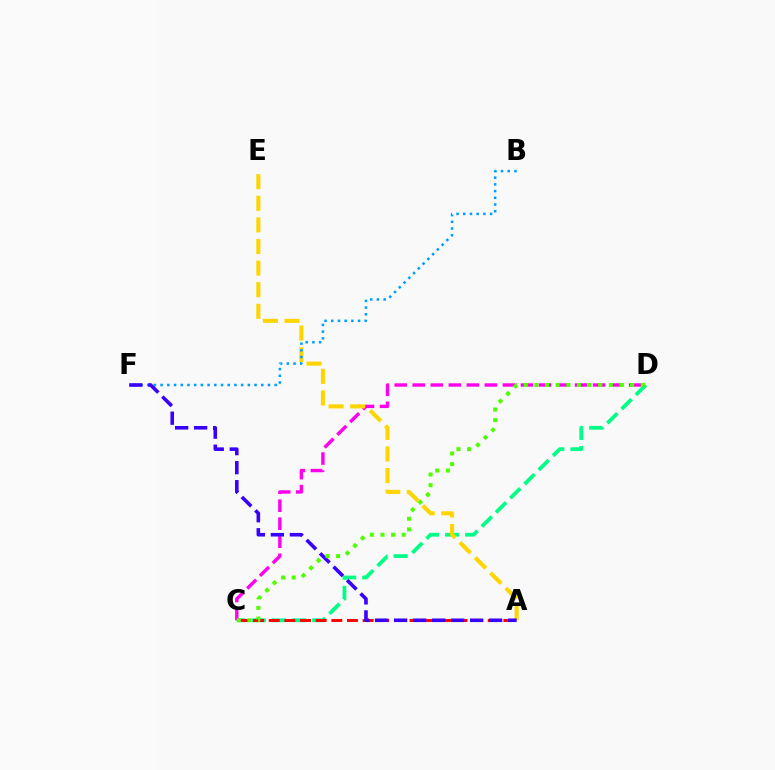{('C', 'D'): [{'color': '#00ff86', 'line_style': 'dashed', 'thickness': 2.73}, {'color': '#ff00ed', 'line_style': 'dashed', 'thickness': 2.45}, {'color': '#4fff00', 'line_style': 'dotted', 'thickness': 2.89}], ('A', 'E'): [{'color': '#ffd500', 'line_style': 'dashed', 'thickness': 2.94}], ('A', 'C'): [{'color': '#ff0000', 'line_style': 'dashed', 'thickness': 2.13}], ('B', 'F'): [{'color': '#009eff', 'line_style': 'dotted', 'thickness': 1.82}], ('A', 'F'): [{'color': '#3700ff', 'line_style': 'dashed', 'thickness': 2.58}]}